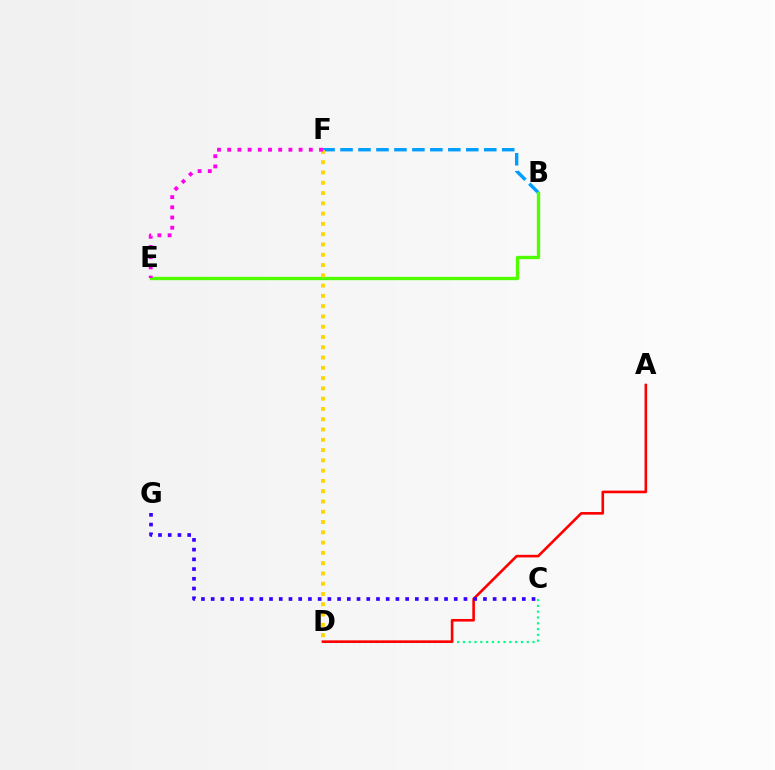{('B', 'F'): [{'color': '#009eff', 'line_style': 'dashed', 'thickness': 2.44}], ('B', 'E'): [{'color': '#4fff00', 'line_style': 'solid', 'thickness': 2.39}], ('C', 'D'): [{'color': '#00ff86', 'line_style': 'dotted', 'thickness': 1.58}], ('D', 'F'): [{'color': '#ffd500', 'line_style': 'dotted', 'thickness': 2.79}], ('A', 'D'): [{'color': '#ff0000', 'line_style': 'solid', 'thickness': 1.88}], ('C', 'G'): [{'color': '#3700ff', 'line_style': 'dotted', 'thickness': 2.64}], ('E', 'F'): [{'color': '#ff00ed', 'line_style': 'dotted', 'thickness': 2.77}]}